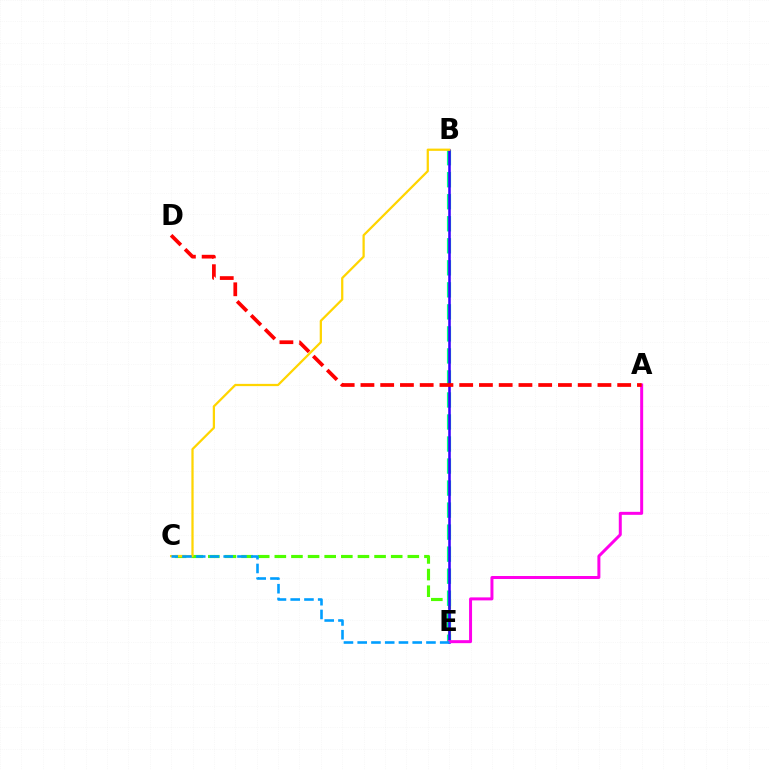{('C', 'E'): [{'color': '#4fff00', 'line_style': 'dashed', 'thickness': 2.26}, {'color': '#009eff', 'line_style': 'dashed', 'thickness': 1.87}], ('B', 'E'): [{'color': '#00ff86', 'line_style': 'dashed', 'thickness': 2.99}, {'color': '#3700ff', 'line_style': 'solid', 'thickness': 1.84}], ('A', 'E'): [{'color': '#ff00ed', 'line_style': 'solid', 'thickness': 2.16}], ('B', 'C'): [{'color': '#ffd500', 'line_style': 'solid', 'thickness': 1.62}], ('A', 'D'): [{'color': '#ff0000', 'line_style': 'dashed', 'thickness': 2.68}]}